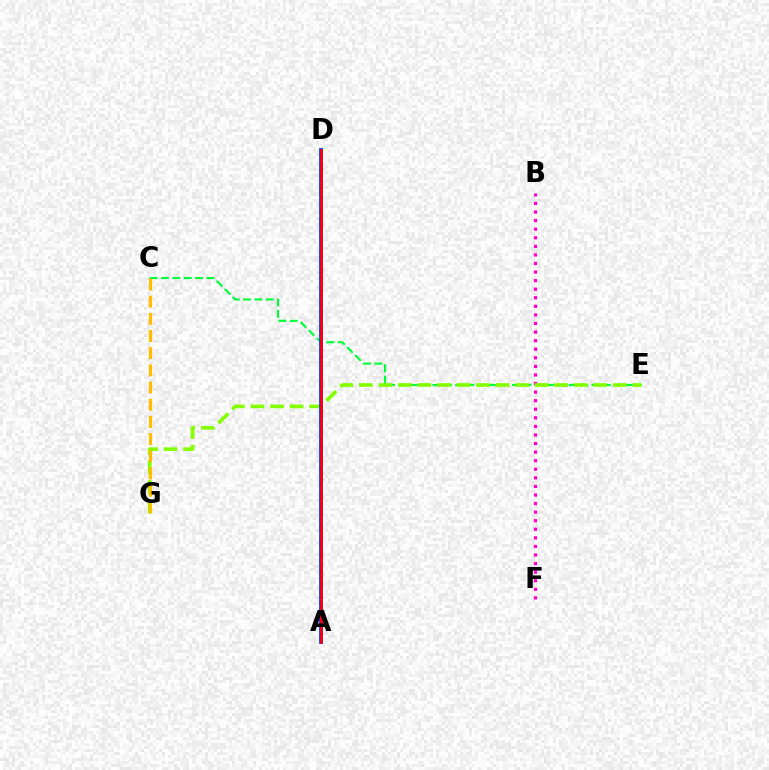{('B', 'F'): [{'color': '#ff00cf', 'line_style': 'dotted', 'thickness': 2.33}], ('A', 'D'): [{'color': '#00fff6', 'line_style': 'solid', 'thickness': 2.88}, {'color': '#004bff', 'line_style': 'solid', 'thickness': 2.66}, {'color': '#7200ff', 'line_style': 'solid', 'thickness': 1.73}, {'color': '#ff0000', 'line_style': 'solid', 'thickness': 1.92}], ('C', 'E'): [{'color': '#00ff39', 'line_style': 'dashed', 'thickness': 1.54}], ('E', 'G'): [{'color': '#84ff00', 'line_style': 'dashed', 'thickness': 2.65}], ('C', 'G'): [{'color': '#ffbd00', 'line_style': 'dashed', 'thickness': 2.33}]}